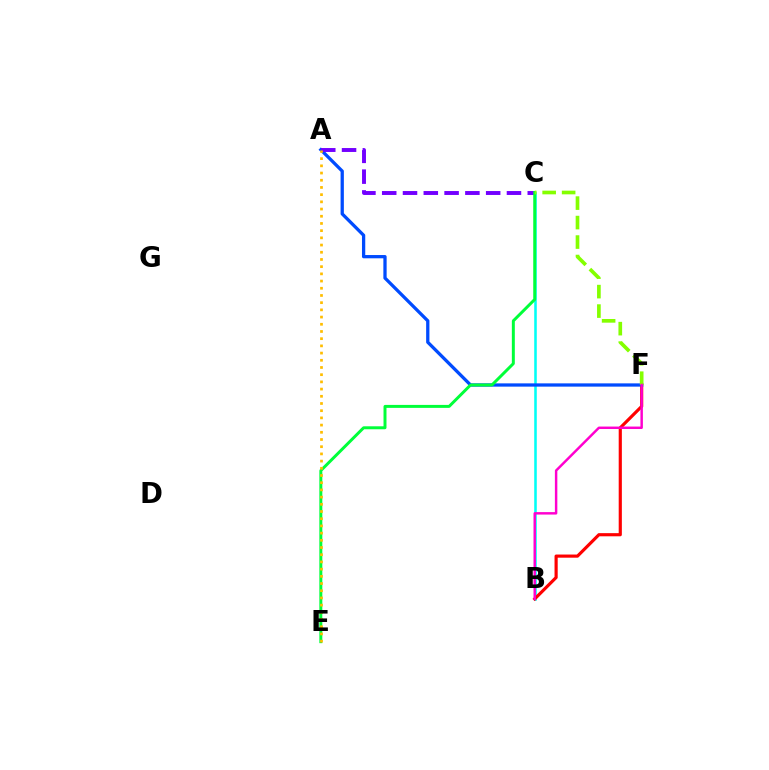{('B', 'C'): [{'color': '#00fff6', 'line_style': 'solid', 'thickness': 1.84}], ('B', 'F'): [{'color': '#ff0000', 'line_style': 'solid', 'thickness': 2.27}, {'color': '#ff00cf', 'line_style': 'solid', 'thickness': 1.77}], ('A', 'F'): [{'color': '#004bff', 'line_style': 'solid', 'thickness': 2.36}], ('A', 'C'): [{'color': '#7200ff', 'line_style': 'dashed', 'thickness': 2.82}], ('C', 'E'): [{'color': '#00ff39', 'line_style': 'solid', 'thickness': 2.14}], ('C', 'F'): [{'color': '#84ff00', 'line_style': 'dashed', 'thickness': 2.65}], ('A', 'E'): [{'color': '#ffbd00', 'line_style': 'dotted', 'thickness': 1.96}]}